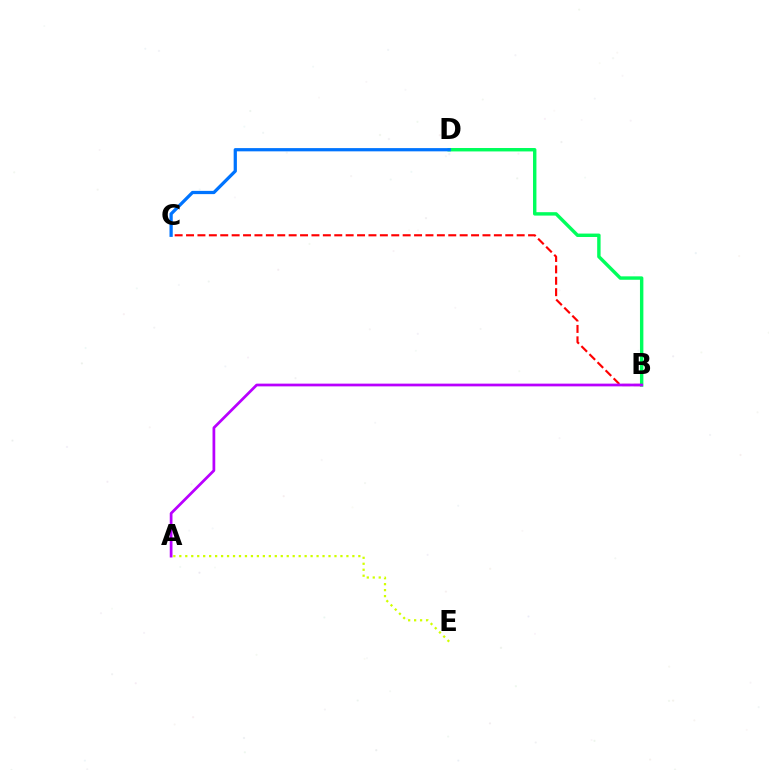{('A', 'E'): [{'color': '#d1ff00', 'line_style': 'dotted', 'thickness': 1.62}], ('B', 'D'): [{'color': '#00ff5c', 'line_style': 'solid', 'thickness': 2.46}], ('B', 'C'): [{'color': '#ff0000', 'line_style': 'dashed', 'thickness': 1.55}], ('A', 'B'): [{'color': '#b900ff', 'line_style': 'solid', 'thickness': 1.97}], ('C', 'D'): [{'color': '#0074ff', 'line_style': 'solid', 'thickness': 2.34}]}